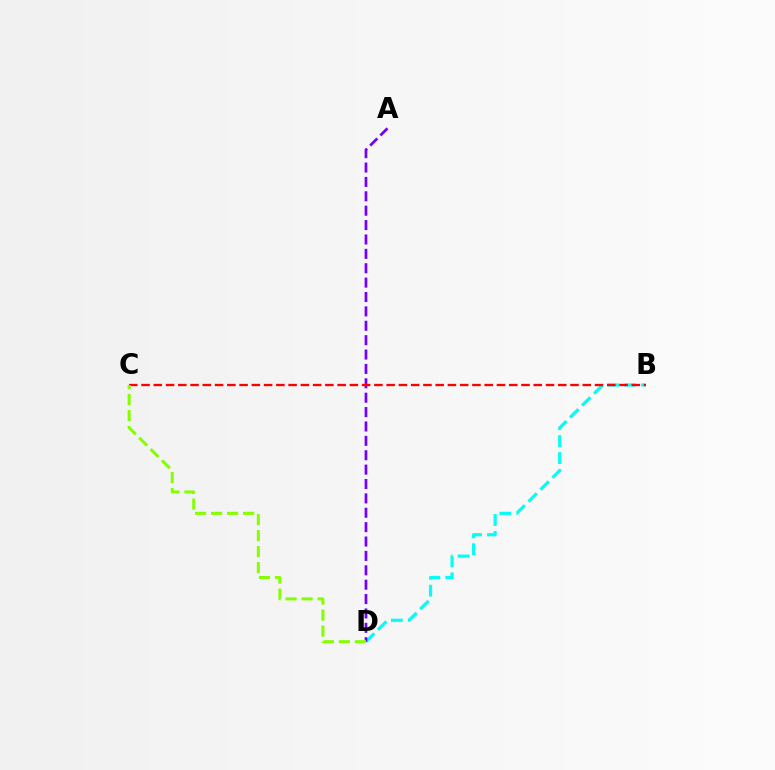{('B', 'D'): [{'color': '#00fff6', 'line_style': 'dashed', 'thickness': 2.3}], ('A', 'D'): [{'color': '#7200ff', 'line_style': 'dashed', 'thickness': 1.95}], ('B', 'C'): [{'color': '#ff0000', 'line_style': 'dashed', 'thickness': 1.67}], ('C', 'D'): [{'color': '#84ff00', 'line_style': 'dashed', 'thickness': 2.17}]}